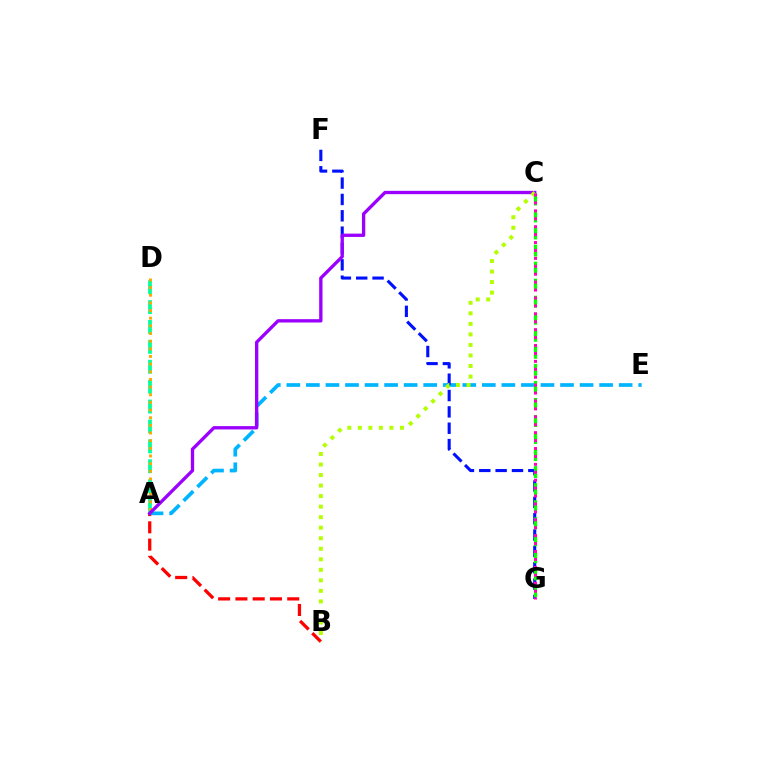{('A', 'D'): [{'color': '#00ff9d', 'line_style': 'dashed', 'thickness': 2.7}, {'color': '#ffa500', 'line_style': 'dotted', 'thickness': 2.08}], ('A', 'B'): [{'color': '#ff0000', 'line_style': 'dashed', 'thickness': 2.35}], ('A', 'E'): [{'color': '#00b5ff', 'line_style': 'dashed', 'thickness': 2.66}], ('F', 'G'): [{'color': '#0010ff', 'line_style': 'dashed', 'thickness': 2.22}], ('C', 'G'): [{'color': '#08ff00', 'line_style': 'dashed', 'thickness': 2.32}, {'color': '#ff00bd', 'line_style': 'dotted', 'thickness': 2.15}], ('A', 'C'): [{'color': '#9b00ff', 'line_style': 'solid', 'thickness': 2.39}], ('B', 'C'): [{'color': '#b3ff00', 'line_style': 'dotted', 'thickness': 2.86}]}